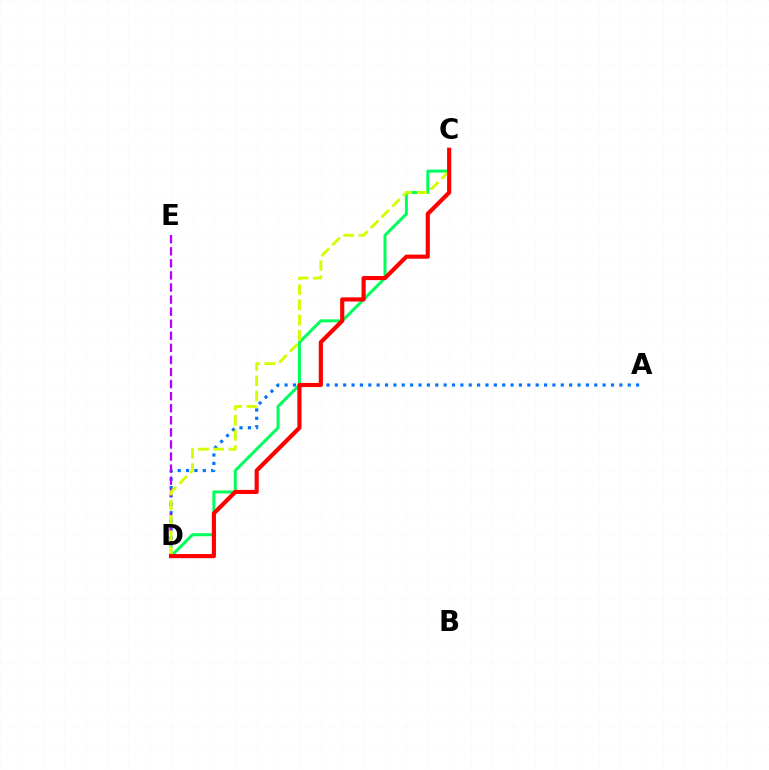{('A', 'D'): [{'color': '#0074ff', 'line_style': 'dotted', 'thickness': 2.27}], ('C', 'D'): [{'color': '#00ff5c', 'line_style': 'solid', 'thickness': 2.16}, {'color': '#d1ff00', 'line_style': 'dashed', 'thickness': 2.06}, {'color': '#ff0000', 'line_style': 'solid', 'thickness': 2.98}], ('D', 'E'): [{'color': '#b900ff', 'line_style': 'dashed', 'thickness': 1.64}]}